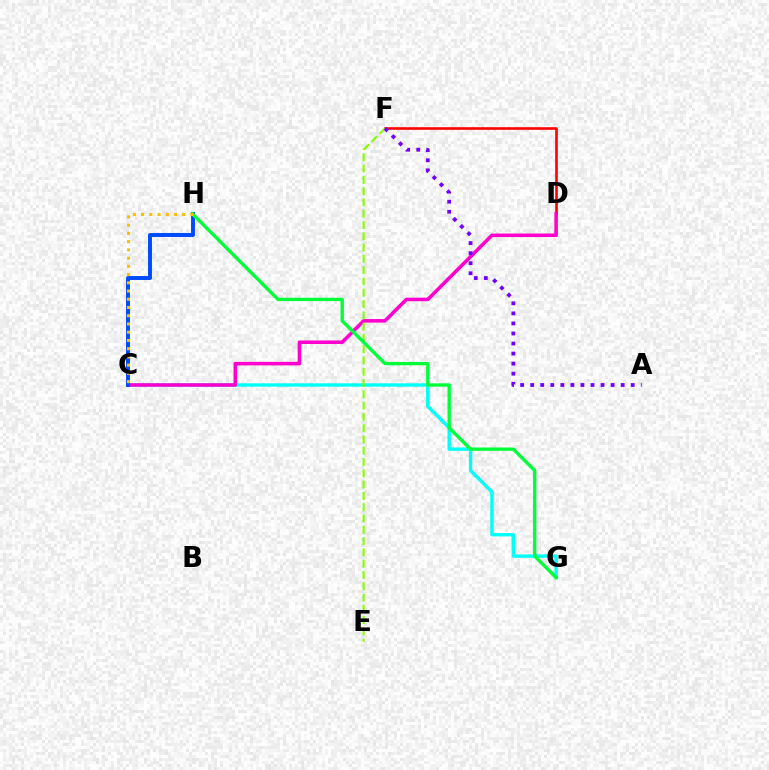{('D', 'F'): [{'color': '#ff0000', 'line_style': 'solid', 'thickness': 1.89}], ('C', 'G'): [{'color': '#00fff6', 'line_style': 'solid', 'thickness': 2.43}], ('C', 'D'): [{'color': '#ff00cf', 'line_style': 'solid', 'thickness': 2.55}], ('E', 'F'): [{'color': '#84ff00', 'line_style': 'dashed', 'thickness': 1.53}], ('C', 'H'): [{'color': '#004bff', 'line_style': 'solid', 'thickness': 2.83}, {'color': '#ffbd00', 'line_style': 'dotted', 'thickness': 2.24}], ('A', 'F'): [{'color': '#7200ff', 'line_style': 'dotted', 'thickness': 2.73}], ('G', 'H'): [{'color': '#00ff39', 'line_style': 'solid', 'thickness': 2.4}]}